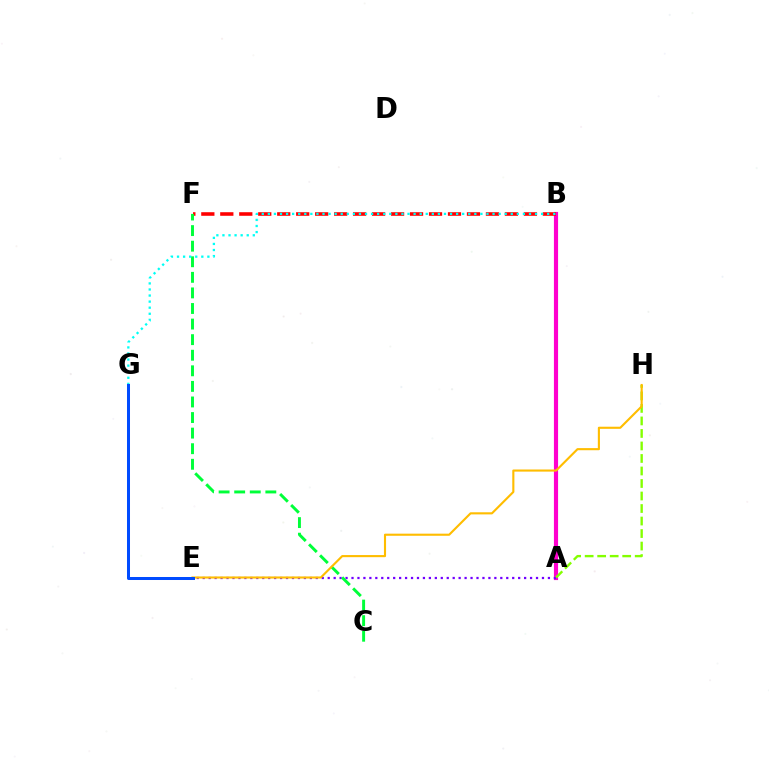{('A', 'B'): [{'color': '#ff00cf', 'line_style': 'solid', 'thickness': 2.99}], ('B', 'F'): [{'color': '#ff0000', 'line_style': 'dashed', 'thickness': 2.58}], ('A', 'E'): [{'color': '#7200ff', 'line_style': 'dotted', 'thickness': 1.62}], ('C', 'F'): [{'color': '#00ff39', 'line_style': 'dashed', 'thickness': 2.12}], ('B', 'G'): [{'color': '#00fff6', 'line_style': 'dotted', 'thickness': 1.65}], ('A', 'H'): [{'color': '#84ff00', 'line_style': 'dashed', 'thickness': 1.7}], ('E', 'H'): [{'color': '#ffbd00', 'line_style': 'solid', 'thickness': 1.53}], ('E', 'G'): [{'color': '#004bff', 'line_style': 'solid', 'thickness': 2.17}]}